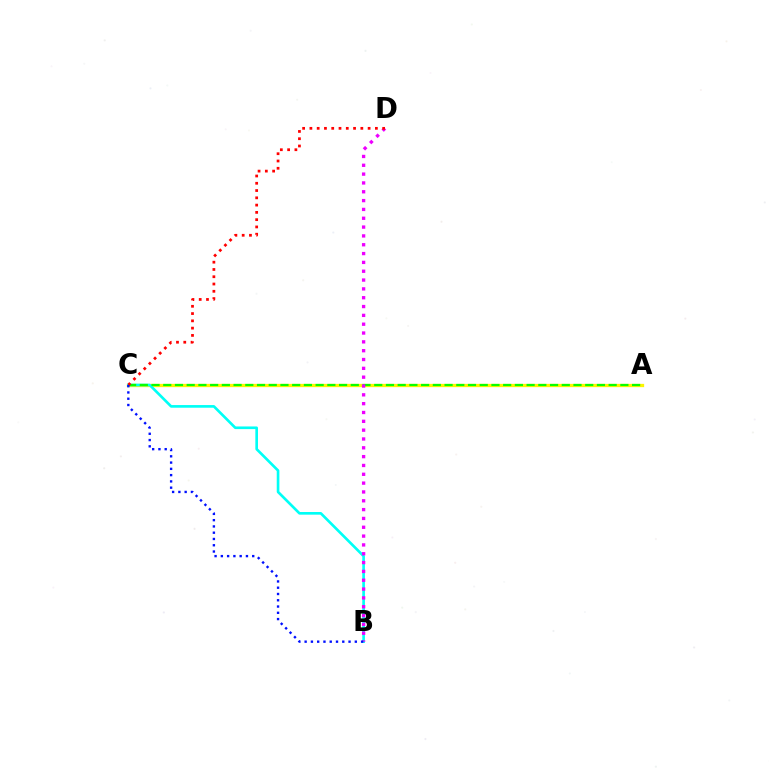{('A', 'C'): [{'color': '#fcf500', 'line_style': 'solid', 'thickness': 2.37}, {'color': '#08ff00', 'line_style': 'dashed', 'thickness': 1.59}], ('B', 'C'): [{'color': '#00fff6', 'line_style': 'solid', 'thickness': 1.91}, {'color': '#0010ff', 'line_style': 'dotted', 'thickness': 1.7}], ('B', 'D'): [{'color': '#ee00ff', 'line_style': 'dotted', 'thickness': 2.4}], ('C', 'D'): [{'color': '#ff0000', 'line_style': 'dotted', 'thickness': 1.98}]}